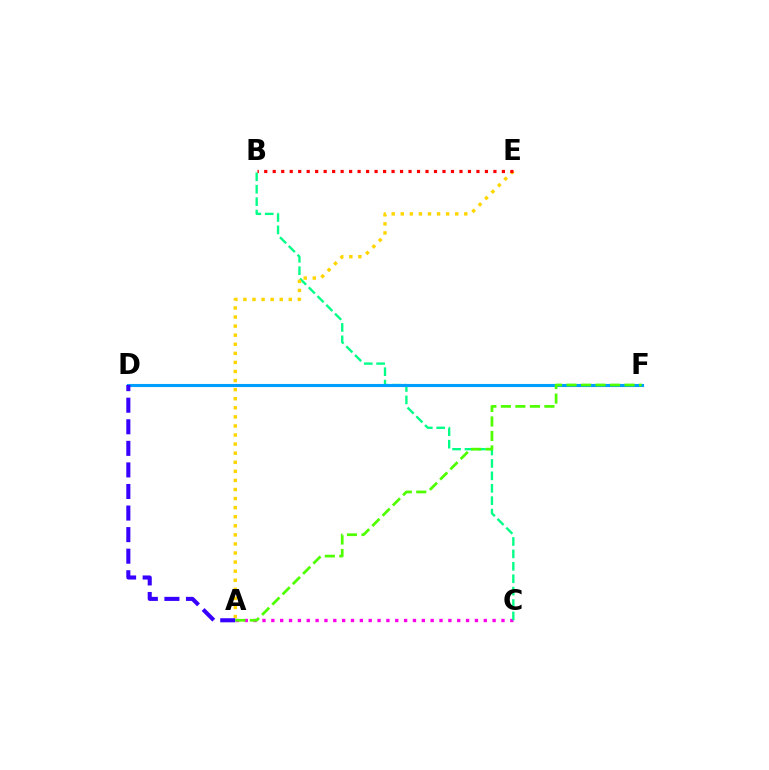{('A', 'C'): [{'color': '#ff00ed', 'line_style': 'dotted', 'thickness': 2.4}], ('B', 'C'): [{'color': '#00ff86', 'line_style': 'dashed', 'thickness': 1.69}], ('D', 'F'): [{'color': '#009eff', 'line_style': 'solid', 'thickness': 2.23}], ('A', 'E'): [{'color': '#ffd500', 'line_style': 'dotted', 'thickness': 2.47}], ('B', 'E'): [{'color': '#ff0000', 'line_style': 'dotted', 'thickness': 2.31}], ('A', 'D'): [{'color': '#3700ff', 'line_style': 'dashed', 'thickness': 2.93}], ('A', 'F'): [{'color': '#4fff00', 'line_style': 'dashed', 'thickness': 1.97}]}